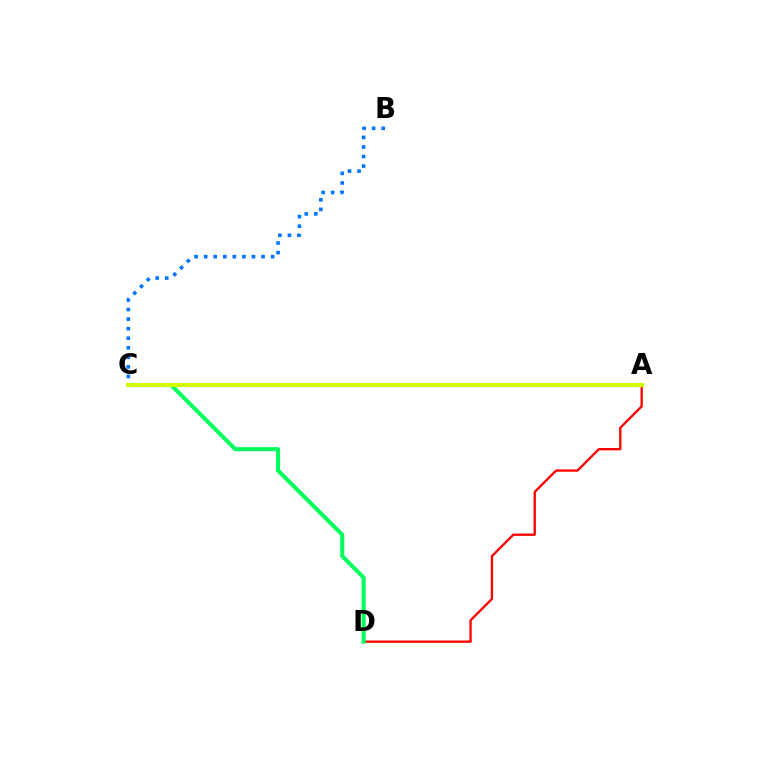{('B', 'C'): [{'color': '#0074ff', 'line_style': 'dotted', 'thickness': 2.6}], ('A', 'D'): [{'color': '#ff0000', 'line_style': 'solid', 'thickness': 1.67}], ('C', 'D'): [{'color': '#00ff5c', 'line_style': 'solid', 'thickness': 2.92}], ('A', 'C'): [{'color': '#b900ff', 'line_style': 'dotted', 'thickness': 1.67}, {'color': '#d1ff00', 'line_style': 'solid', 'thickness': 2.97}]}